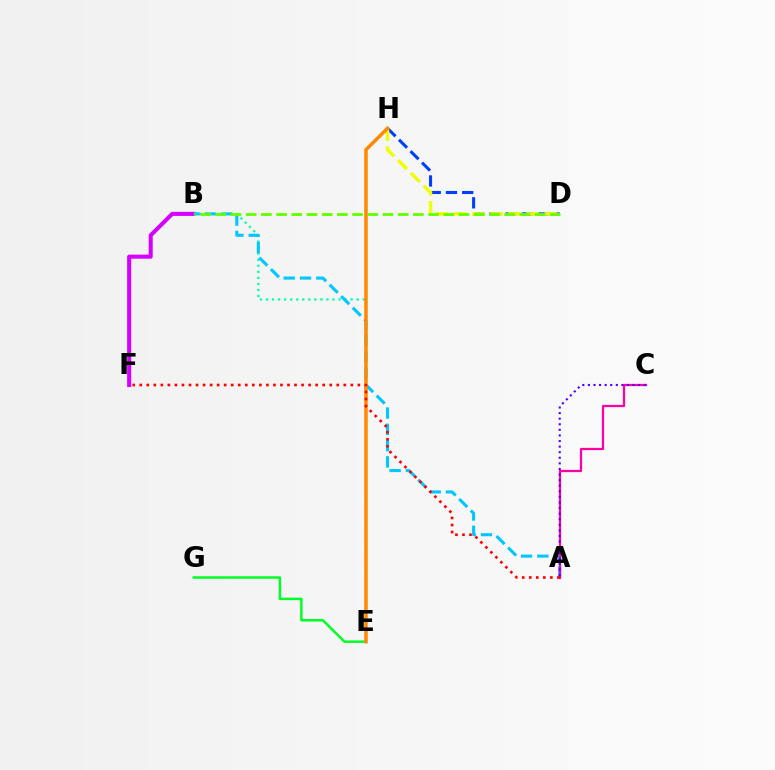{('E', 'G'): [{'color': '#00ff27', 'line_style': 'solid', 'thickness': 1.79}], ('B', 'E'): [{'color': '#00ffaf', 'line_style': 'dotted', 'thickness': 1.64}], ('D', 'H'): [{'color': '#003fff', 'line_style': 'dashed', 'thickness': 2.2}, {'color': '#eeff00', 'line_style': 'dashed', 'thickness': 2.46}], ('B', 'F'): [{'color': '#d600ff', 'line_style': 'solid', 'thickness': 2.93}], ('A', 'B'): [{'color': '#00c7ff', 'line_style': 'dashed', 'thickness': 2.21}], ('A', 'C'): [{'color': '#ff00a0', 'line_style': 'solid', 'thickness': 1.62}, {'color': '#4f00ff', 'line_style': 'dotted', 'thickness': 1.52}], ('B', 'D'): [{'color': '#66ff00', 'line_style': 'dashed', 'thickness': 2.07}], ('E', 'H'): [{'color': '#ff8800', 'line_style': 'solid', 'thickness': 2.51}], ('A', 'F'): [{'color': '#ff0000', 'line_style': 'dotted', 'thickness': 1.91}]}